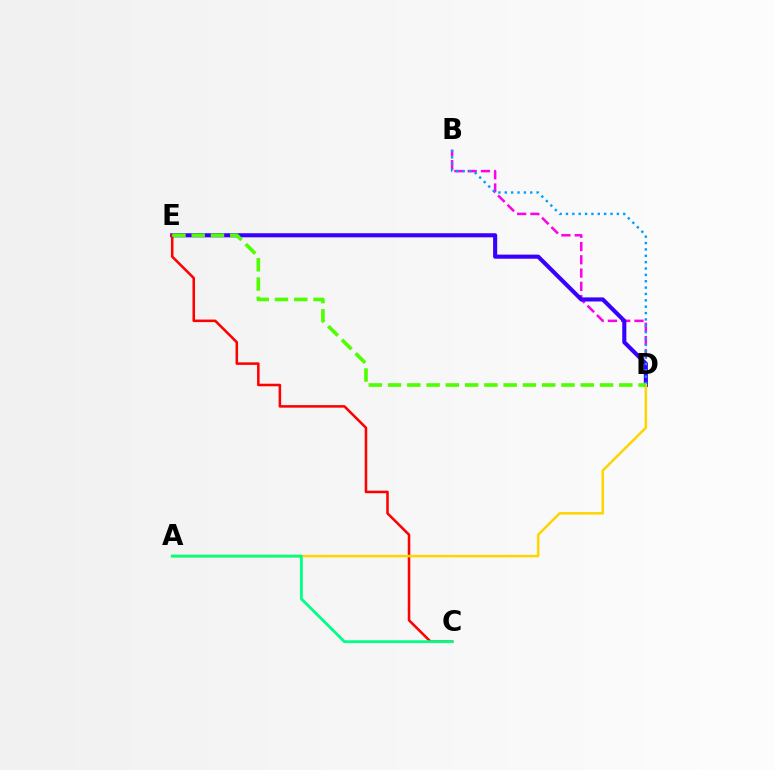{('B', 'D'): [{'color': '#ff00ed', 'line_style': 'dashed', 'thickness': 1.8}, {'color': '#009eff', 'line_style': 'dotted', 'thickness': 1.73}], ('D', 'E'): [{'color': '#3700ff', 'line_style': 'solid', 'thickness': 2.94}, {'color': '#4fff00', 'line_style': 'dashed', 'thickness': 2.62}], ('C', 'E'): [{'color': '#ff0000', 'line_style': 'solid', 'thickness': 1.84}], ('A', 'D'): [{'color': '#ffd500', 'line_style': 'solid', 'thickness': 1.81}], ('A', 'C'): [{'color': '#00ff86', 'line_style': 'solid', 'thickness': 2.03}]}